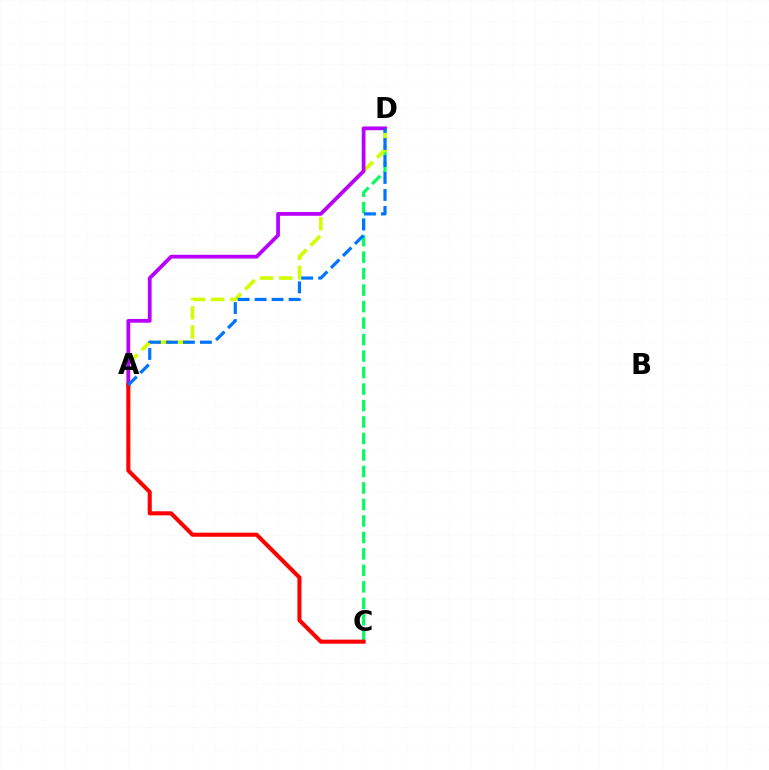{('C', 'D'): [{'color': '#00ff5c', 'line_style': 'dashed', 'thickness': 2.24}], ('A', 'D'): [{'color': '#d1ff00', 'line_style': 'dashed', 'thickness': 2.61}, {'color': '#b900ff', 'line_style': 'solid', 'thickness': 2.71}, {'color': '#0074ff', 'line_style': 'dashed', 'thickness': 2.31}], ('A', 'C'): [{'color': '#ff0000', 'line_style': 'solid', 'thickness': 2.93}]}